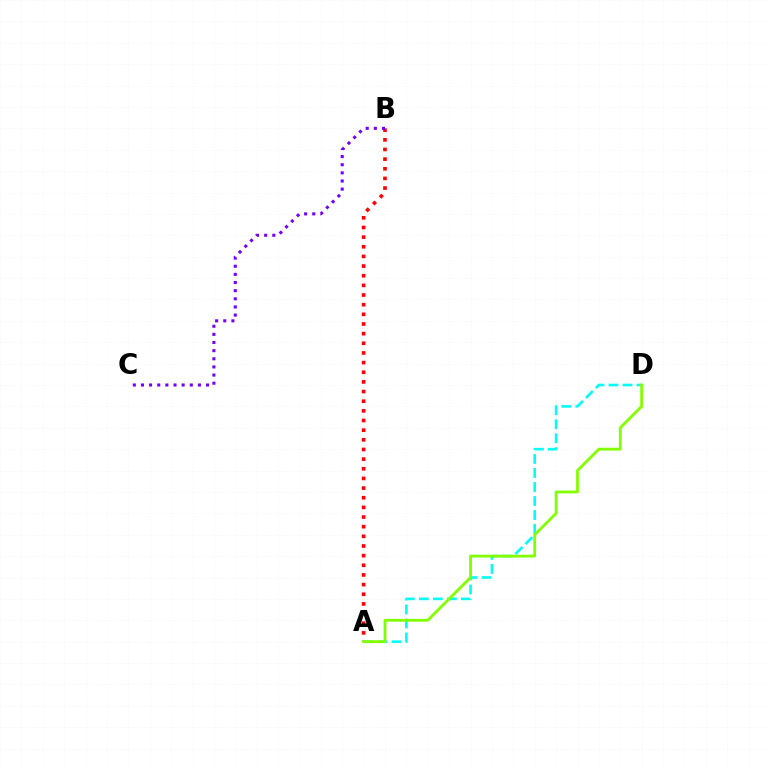{('A', 'D'): [{'color': '#00fff6', 'line_style': 'dashed', 'thickness': 1.9}, {'color': '#84ff00', 'line_style': 'solid', 'thickness': 2.04}], ('A', 'B'): [{'color': '#ff0000', 'line_style': 'dotted', 'thickness': 2.62}], ('B', 'C'): [{'color': '#7200ff', 'line_style': 'dotted', 'thickness': 2.21}]}